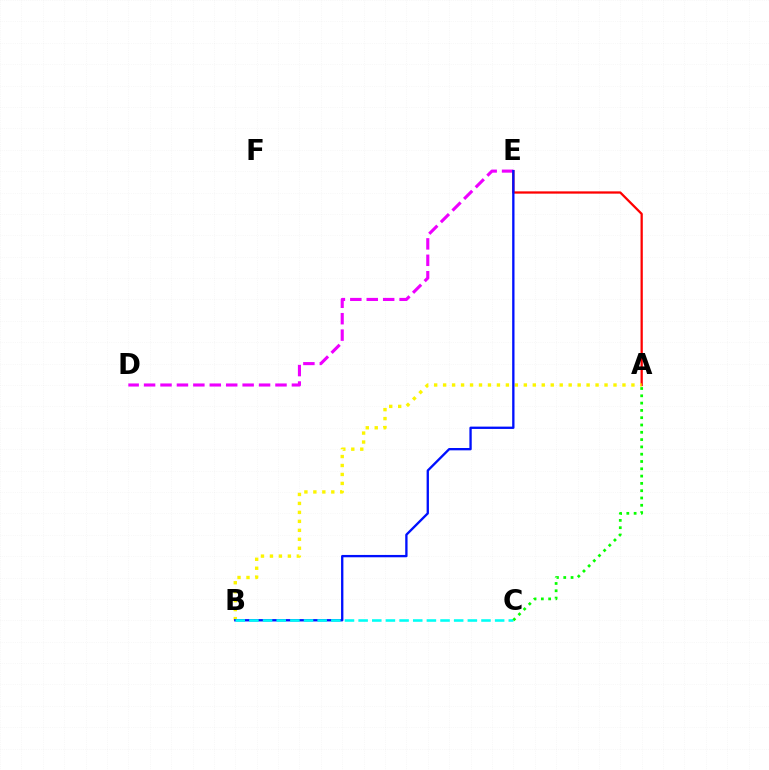{('A', 'E'): [{'color': '#ff0000', 'line_style': 'solid', 'thickness': 1.64}], ('A', 'B'): [{'color': '#fcf500', 'line_style': 'dotted', 'thickness': 2.44}], ('D', 'E'): [{'color': '#ee00ff', 'line_style': 'dashed', 'thickness': 2.23}], ('B', 'E'): [{'color': '#0010ff', 'line_style': 'solid', 'thickness': 1.68}], ('B', 'C'): [{'color': '#00fff6', 'line_style': 'dashed', 'thickness': 1.85}], ('A', 'C'): [{'color': '#08ff00', 'line_style': 'dotted', 'thickness': 1.98}]}